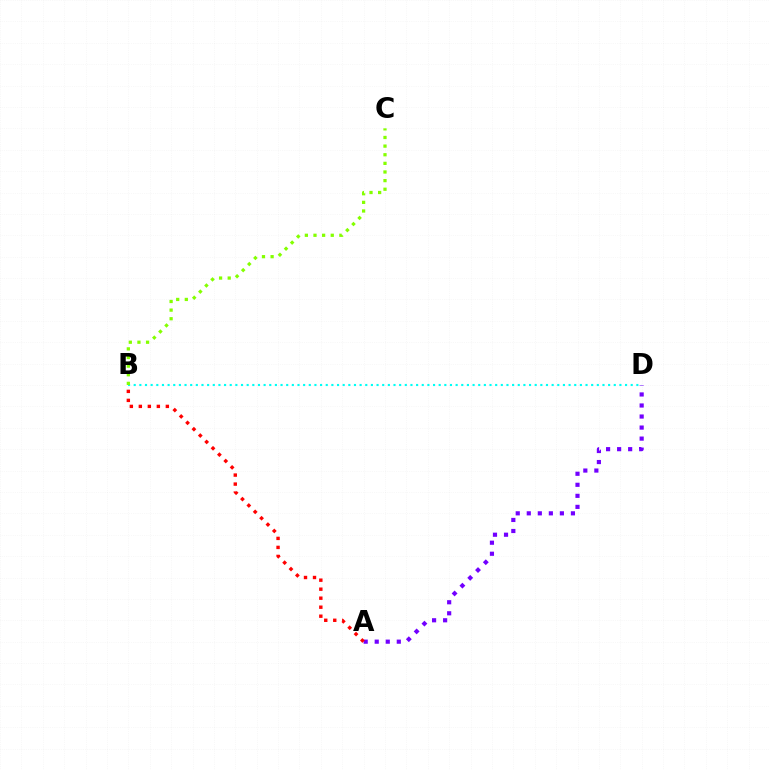{('A', 'D'): [{'color': '#7200ff', 'line_style': 'dotted', 'thickness': 3.0}], ('B', 'D'): [{'color': '#00fff6', 'line_style': 'dotted', 'thickness': 1.53}], ('A', 'B'): [{'color': '#ff0000', 'line_style': 'dotted', 'thickness': 2.45}], ('B', 'C'): [{'color': '#84ff00', 'line_style': 'dotted', 'thickness': 2.34}]}